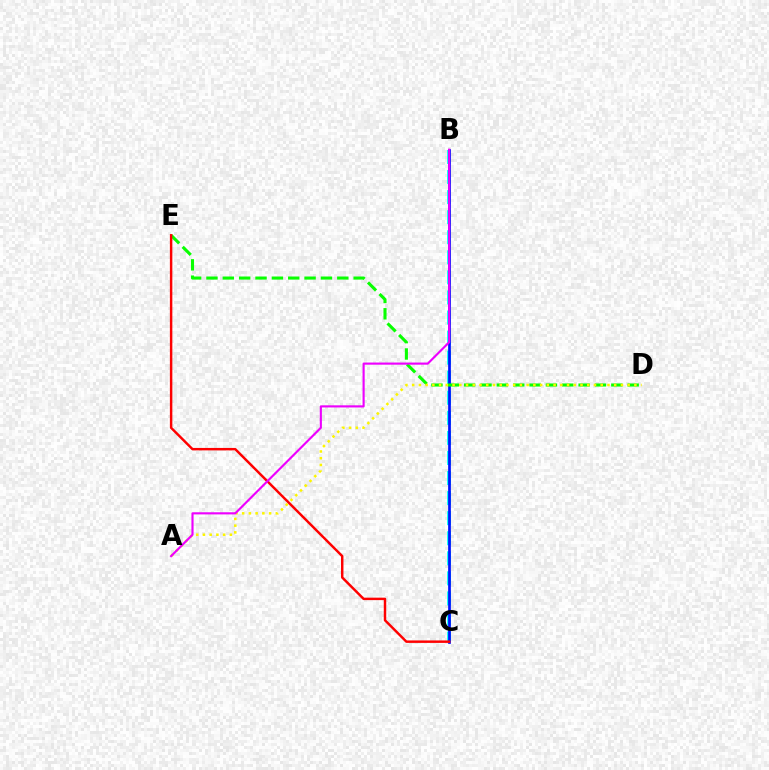{('B', 'C'): [{'color': '#00fff6', 'line_style': 'dashed', 'thickness': 2.73}, {'color': '#0010ff', 'line_style': 'solid', 'thickness': 1.95}], ('D', 'E'): [{'color': '#08ff00', 'line_style': 'dashed', 'thickness': 2.22}], ('A', 'D'): [{'color': '#fcf500', 'line_style': 'dotted', 'thickness': 1.83}], ('C', 'E'): [{'color': '#ff0000', 'line_style': 'solid', 'thickness': 1.77}], ('A', 'B'): [{'color': '#ee00ff', 'line_style': 'solid', 'thickness': 1.54}]}